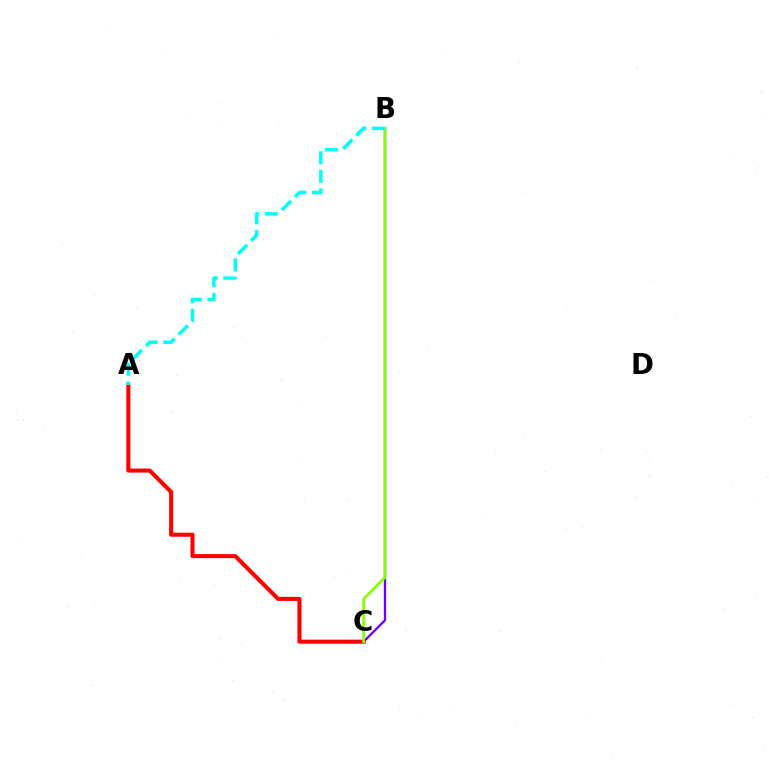{('B', 'C'): [{'color': '#7200ff', 'line_style': 'solid', 'thickness': 1.68}, {'color': '#84ff00', 'line_style': 'solid', 'thickness': 1.94}], ('A', 'C'): [{'color': '#ff0000', 'line_style': 'solid', 'thickness': 2.91}], ('A', 'B'): [{'color': '#00fff6', 'line_style': 'dashed', 'thickness': 2.53}]}